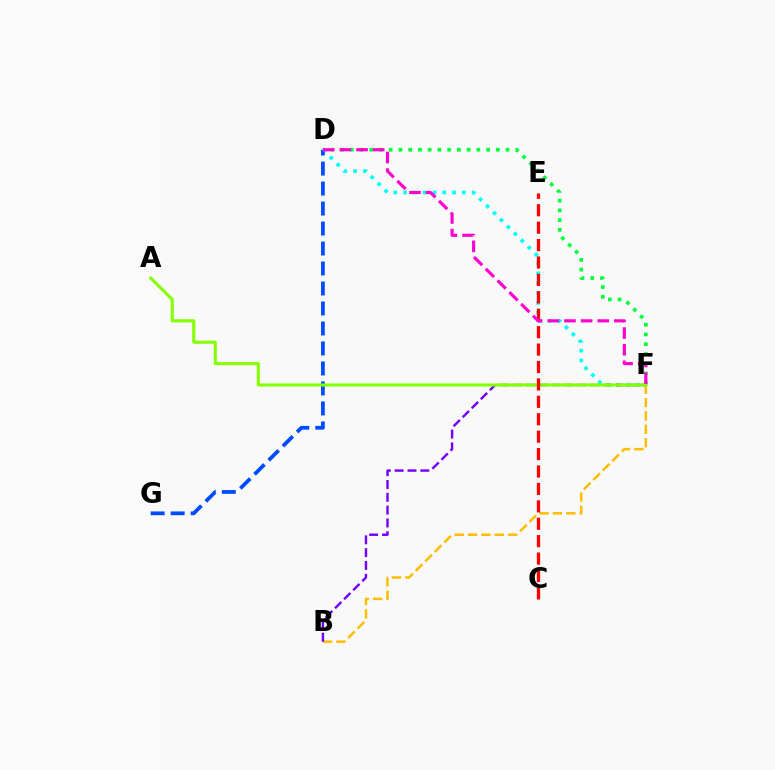{('B', 'F'): [{'color': '#ffbd00', 'line_style': 'dashed', 'thickness': 1.82}, {'color': '#7200ff', 'line_style': 'dashed', 'thickness': 1.74}], ('D', 'F'): [{'color': '#00fff6', 'line_style': 'dotted', 'thickness': 2.66}, {'color': '#00ff39', 'line_style': 'dotted', 'thickness': 2.65}, {'color': '#ff00cf', 'line_style': 'dashed', 'thickness': 2.26}], ('D', 'G'): [{'color': '#004bff', 'line_style': 'dashed', 'thickness': 2.72}], ('A', 'F'): [{'color': '#84ff00', 'line_style': 'solid', 'thickness': 2.24}], ('C', 'E'): [{'color': '#ff0000', 'line_style': 'dashed', 'thickness': 2.37}]}